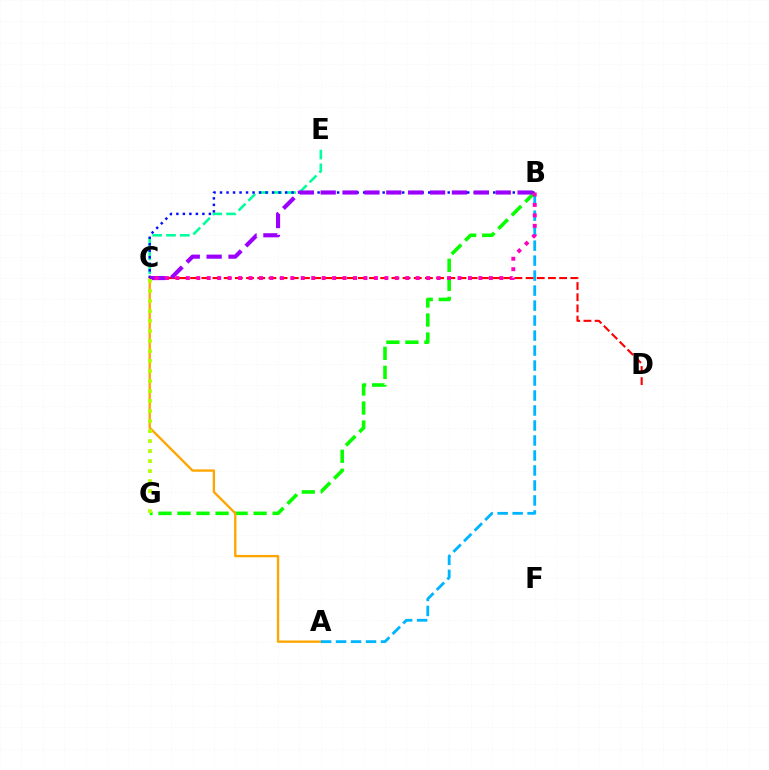{('B', 'G'): [{'color': '#08ff00', 'line_style': 'dashed', 'thickness': 2.58}], ('C', 'E'): [{'color': '#00ff9d', 'line_style': 'dashed', 'thickness': 1.87}], ('A', 'C'): [{'color': '#ffa500', 'line_style': 'solid', 'thickness': 1.7}], ('A', 'B'): [{'color': '#00b5ff', 'line_style': 'dashed', 'thickness': 2.04}], ('B', 'C'): [{'color': '#0010ff', 'line_style': 'dotted', 'thickness': 1.77}, {'color': '#9b00ff', 'line_style': 'dashed', 'thickness': 2.97}, {'color': '#ff00bd', 'line_style': 'dotted', 'thickness': 2.84}], ('C', 'D'): [{'color': '#ff0000', 'line_style': 'dashed', 'thickness': 1.52}], ('C', 'G'): [{'color': '#b3ff00', 'line_style': 'dotted', 'thickness': 2.72}]}